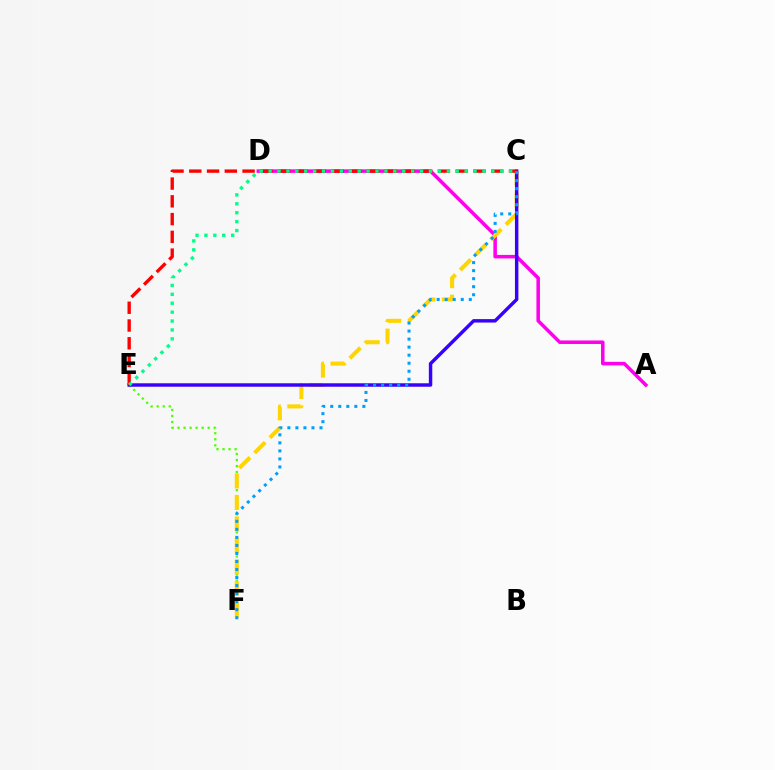{('E', 'F'): [{'color': '#4fff00', 'line_style': 'dotted', 'thickness': 1.64}], ('A', 'D'): [{'color': '#ff00ed', 'line_style': 'solid', 'thickness': 2.54}], ('C', 'F'): [{'color': '#ffd500', 'line_style': 'dashed', 'thickness': 2.92}, {'color': '#009eff', 'line_style': 'dotted', 'thickness': 2.18}], ('C', 'E'): [{'color': '#3700ff', 'line_style': 'solid', 'thickness': 2.48}, {'color': '#ff0000', 'line_style': 'dashed', 'thickness': 2.41}, {'color': '#00ff86', 'line_style': 'dotted', 'thickness': 2.42}]}